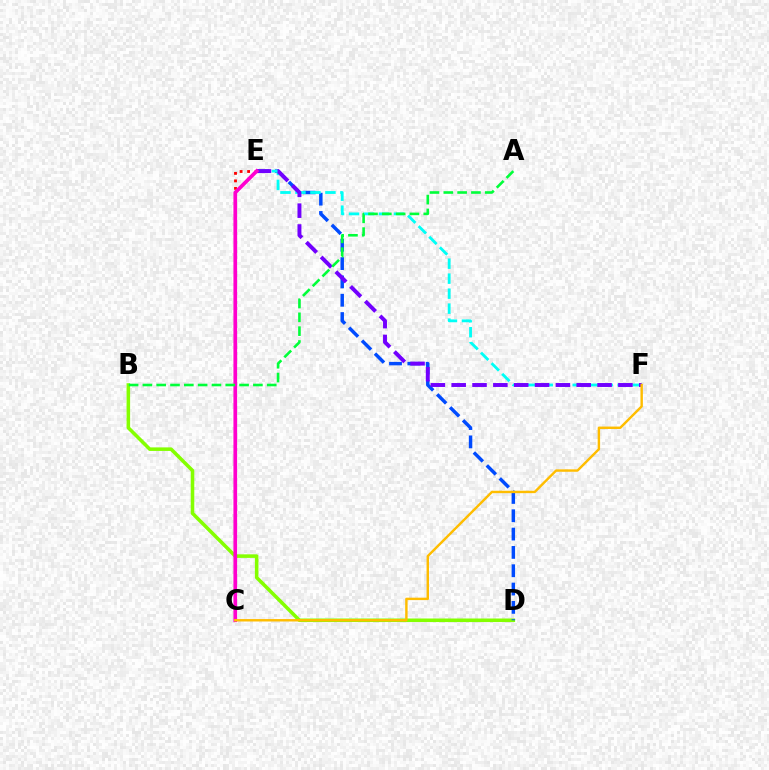{('B', 'D'): [{'color': '#84ff00', 'line_style': 'solid', 'thickness': 2.56}], ('D', 'E'): [{'color': '#004bff', 'line_style': 'dashed', 'thickness': 2.49}], ('E', 'F'): [{'color': '#00fff6', 'line_style': 'dashed', 'thickness': 2.04}, {'color': '#7200ff', 'line_style': 'dashed', 'thickness': 2.83}], ('C', 'E'): [{'color': '#ff0000', 'line_style': 'dotted', 'thickness': 2.04}, {'color': '#ff00cf', 'line_style': 'solid', 'thickness': 2.65}], ('A', 'B'): [{'color': '#00ff39', 'line_style': 'dashed', 'thickness': 1.88}], ('C', 'F'): [{'color': '#ffbd00', 'line_style': 'solid', 'thickness': 1.75}]}